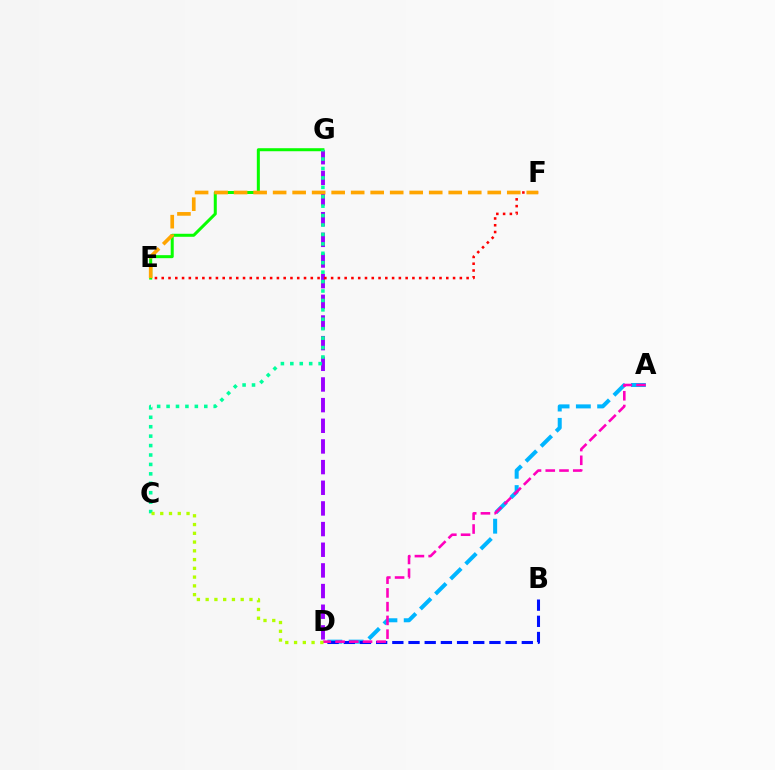{('D', 'G'): [{'color': '#9b00ff', 'line_style': 'dashed', 'thickness': 2.81}], ('A', 'D'): [{'color': '#00b5ff', 'line_style': 'dashed', 'thickness': 2.89}, {'color': '#ff00bd', 'line_style': 'dashed', 'thickness': 1.87}], ('E', 'G'): [{'color': '#08ff00', 'line_style': 'solid', 'thickness': 2.17}], ('C', 'G'): [{'color': '#00ff9d', 'line_style': 'dotted', 'thickness': 2.56}], ('E', 'F'): [{'color': '#ff0000', 'line_style': 'dotted', 'thickness': 1.84}, {'color': '#ffa500', 'line_style': 'dashed', 'thickness': 2.65}], ('B', 'D'): [{'color': '#0010ff', 'line_style': 'dashed', 'thickness': 2.2}], ('C', 'D'): [{'color': '#b3ff00', 'line_style': 'dotted', 'thickness': 2.38}]}